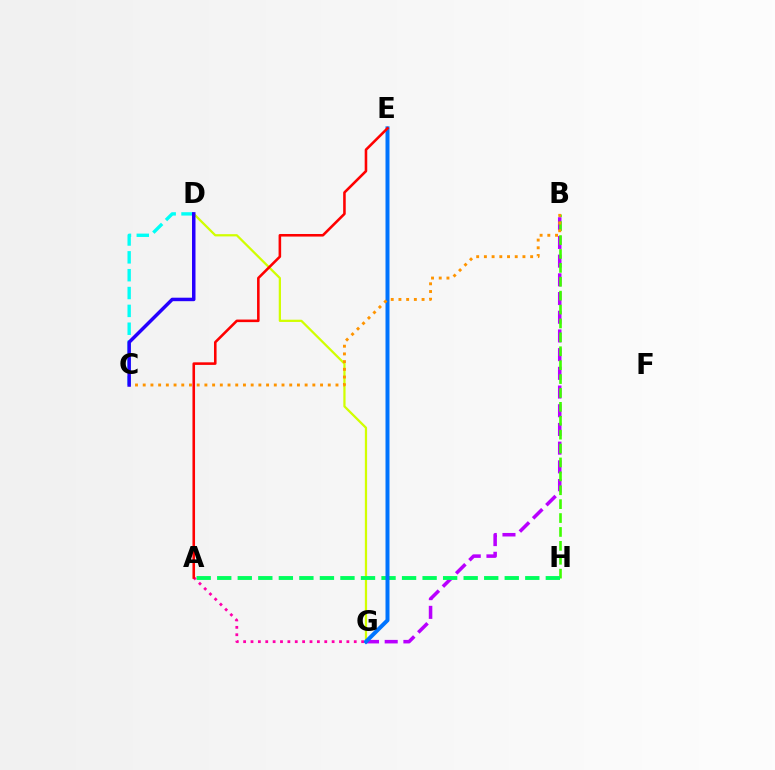{('D', 'G'): [{'color': '#d1ff00', 'line_style': 'solid', 'thickness': 1.62}], ('C', 'D'): [{'color': '#00fff6', 'line_style': 'dashed', 'thickness': 2.42}, {'color': '#2500ff', 'line_style': 'solid', 'thickness': 2.51}], ('B', 'G'): [{'color': '#b900ff', 'line_style': 'dashed', 'thickness': 2.54}], ('B', 'H'): [{'color': '#3dff00', 'line_style': 'dashed', 'thickness': 1.89}], ('A', 'H'): [{'color': '#00ff5c', 'line_style': 'dashed', 'thickness': 2.79}], ('E', 'G'): [{'color': '#0074ff', 'line_style': 'solid', 'thickness': 2.87}], ('A', 'G'): [{'color': '#ff00ac', 'line_style': 'dotted', 'thickness': 2.0}], ('B', 'C'): [{'color': '#ff9400', 'line_style': 'dotted', 'thickness': 2.09}], ('A', 'E'): [{'color': '#ff0000', 'line_style': 'solid', 'thickness': 1.85}]}